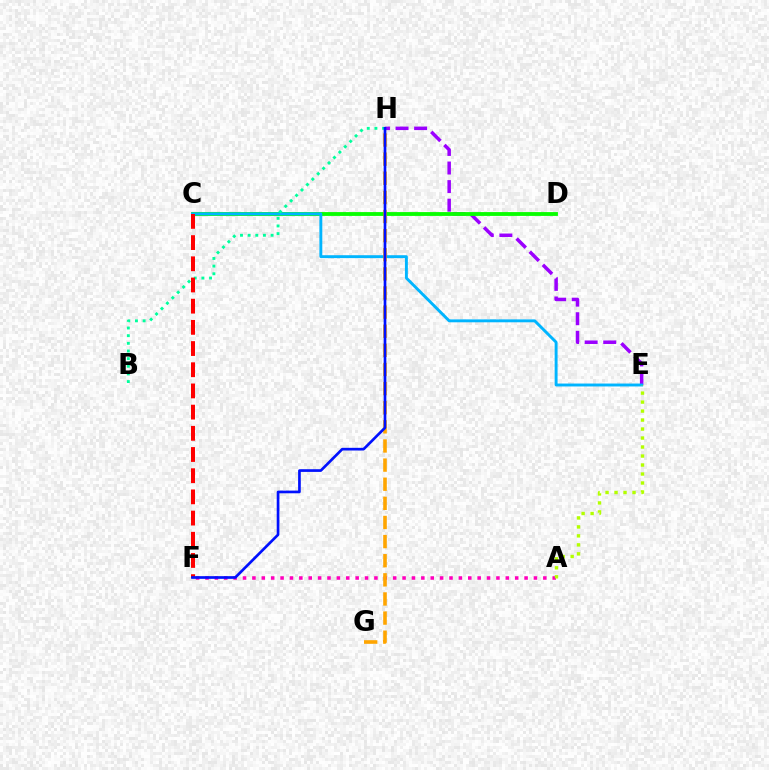{('E', 'H'): [{'color': '#9b00ff', 'line_style': 'dashed', 'thickness': 2.52}], ('C', 'D'): [{'color': '#08ff00', 'line_style': 'solid', 'thickness': 2.76}], ('A', 'F'): [{'color': '#ff00bd', 'line_style': 'dotted', 'thickness': 2.55}], ('C', 'E'): [{'color': '#00b5ff', 'line_style': 'solid', 'thickness': 2.1}], ('A', 'E'): [{'color': '#b3ff00', 'line_style': 'dotted', 'thickness': 2.44}], ('B', 'H'): [{'color': '#00ff9d', 'line_style': 'dotted', 'thickness': 2.08}], ('G', 'H'): [{'color': '#ffa500', 'line_style': 'dashed', 'thickness': 2.6}], ('C', 'F'): [{'color': '#ff0000', 'line_style': 'dashed', 'thickness': 2.88}], ('F', 'H'): [{'color': '#0010ff', 'line_style': 'solid', 'thickness': 1.93}]}